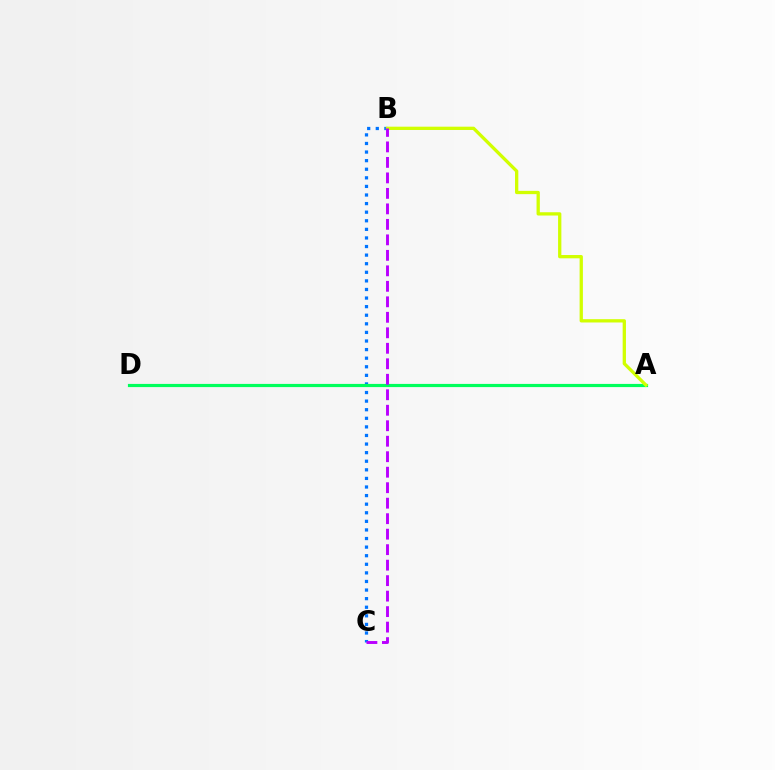{('B', 'C'): [{'color': '#0074ff', 'line_style': 'dotted', 'thickness': 2.33}, {'color': '#b900ff', 'line_style': 'dashed', 'thickness': 2.1}], ('A', 'D'): [{'color': '#ff0000', 'line_style': 'dotted', 'thickness': 1.99}, {'color': '#00ff5c', 'line_style': 'solid', 'thickness': 2.29}], ('A', 'B'): [{'color': '#d1ff00', 'line_style': 'solid', 'thickness': 2.37}]}